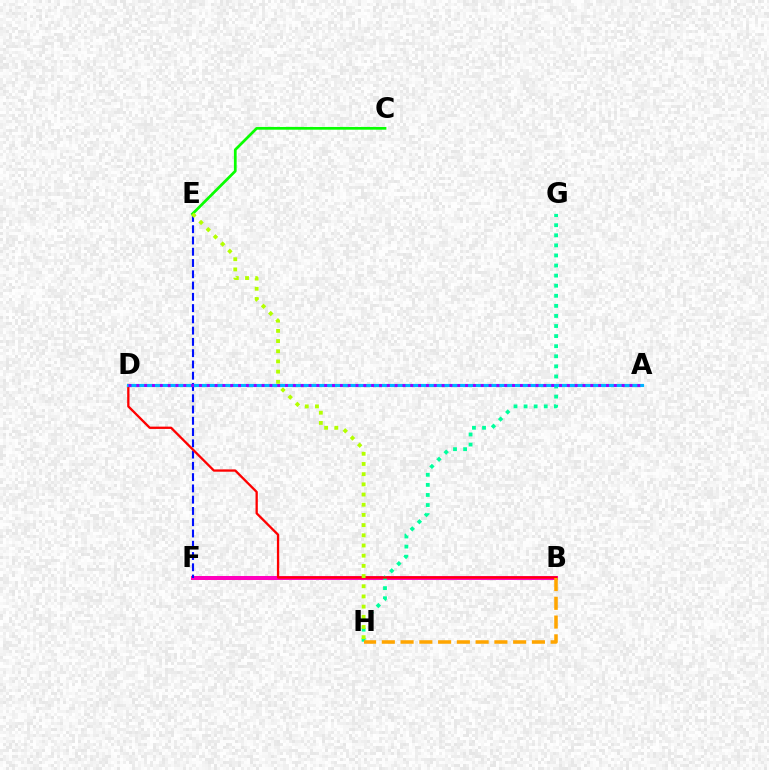{('B', 'F'): [{'color': '#ff00bd', 'line_style': 'solid', 'thickness': 2.88}], ('E', 'F'): [{'color': '#0010ff', 'line_style': 'dashed', 'thickness': 1.53}], ('G', 'H'): [{'color': '#00ff9d', 'line_style': 'dotted', 'thickness': 2.74}], ('B', 'D'): [{'color': '#ff0000', 'line_style': 'solid', 'thickness': 1.66}], ('A', 'D'): [{'color': '#00b5ff', 'line_style': 'solid', 'thickness': 2.26}, {'color': '#9b00ff', 'line_style': 'dotted', 'thickness': 2.13}], ('C', 'E'): [{'color': '#08ff00', 'line_style': 'solid', 'thickness': 1.97}], ('B', 'H'): [{'color': '#ffa500', 'line_style': 'dashed', 'thickness': 2.55}], ('E', 'H'): [{'color': '#b3ff00', 'line_style': 'dotted', 'thickness': 2.77}]}